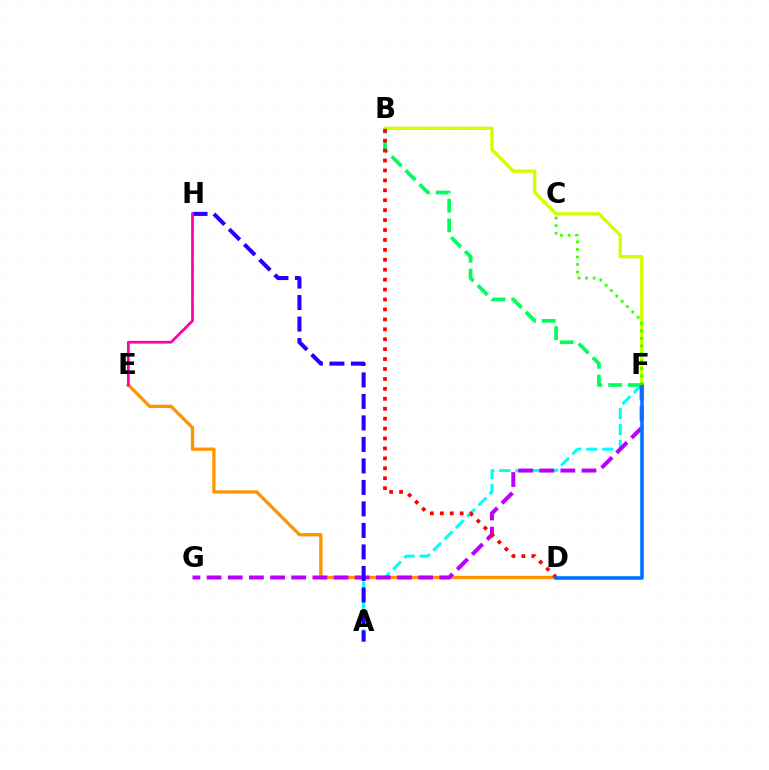{('B', 'F'): [{'color': '#00ff5c', 'line_style': 'dashed', 'thickness': 2.67}, {'color': '#d1ff00', 'line_style': 'solid', 'thickness': 2.4}], ('A', 'F'): [{'color': '#00fff6', 'line_style': 'dashed', 'thickness': 2.17}], ('D', 'E'): [{'color': '#ff9400', 'line_style': 'solid', 'thickness': 2.38}], ('F', 'G'): [{'color': '#b900ff', 'line_style': 'dashed', 'thickness': 2.87}], ('A', 'H'): [{'color': '#2500ff', 'line_style': 'dashed', 'thickness': 2.92}], ('E', 'H'): [{'color': '#ff00ac', 'line_style': 'solid', 'thickness': 1.98}], ('B', 'D'): [{'color': '#ff0000', 'line_style': 'dotted', 'thickness': 2.7}], ('D', 'F'): [{'color': '#0074ff', 'line_style': 'solid', 'thickness': 2.59}], ('C', 'F'): [{'color': '#3dff00', 'line_style': 'dotted', 'thickness': 2.05}]}